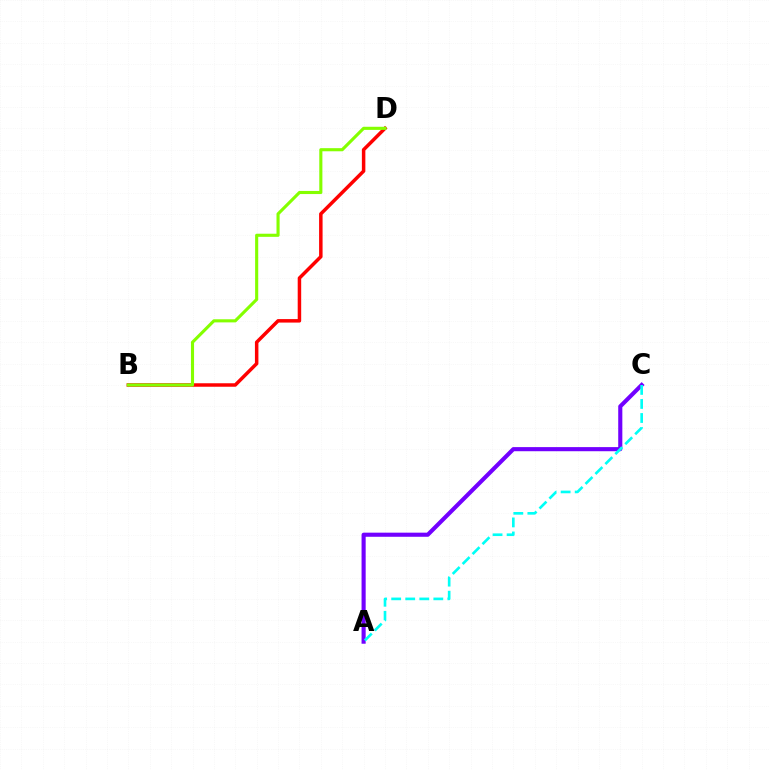{('A', 'C'): [{'color': '#7200ff', 'line_style': 'solid', 'thickness': 2.96}, {'color': '#00fff6', 'line_style': 'dashed', 'thickness': 1.91}], ('B', 'D'): [{'color': '#ff0000', 'line_style': 'solid', 'thickness': 2.51}, {'color': '#84ff00', 'line_style': 'solid', 'thickness': 2.24}]}